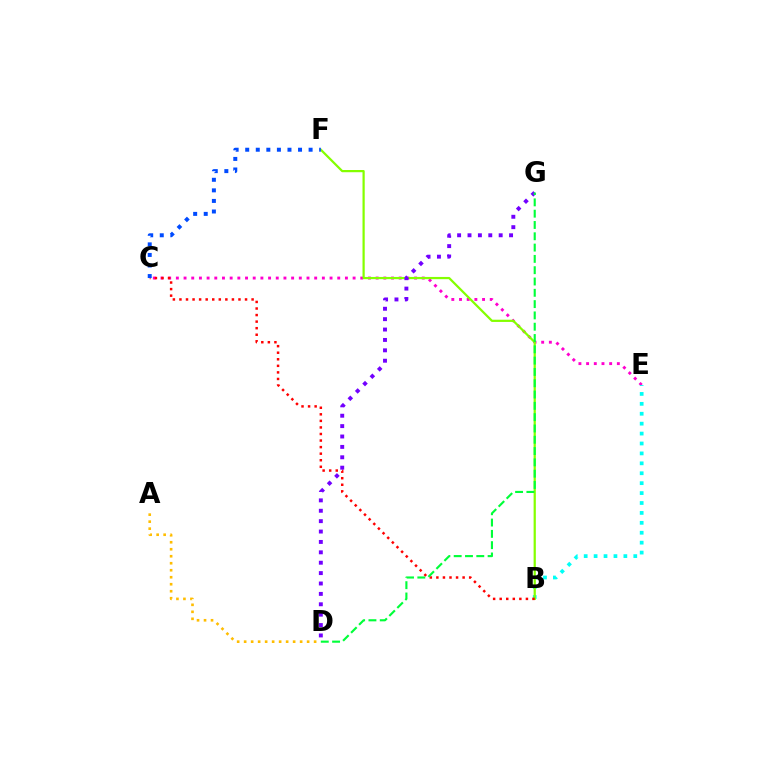{('A', 'D'): [{'color': '#ffbd00', 'line_style': 'dotted', 'thickness': 1.9}], ('C', 'E'): [{'color': '#ff00cf', 'line_style': 'dotted', 'thickness': 2.09}], ('B', 'E'): [{'color': '#00fff6', 'line_style': 'dotted', 'thickness': 2.69}], ('B', 'F'): [{'color': '#84ff00', 'line_style': 'solid', 'thickness': 1.6}], ('B', 'C'): [{'color': '#ff0000', 'line_style': 'dotted', 'thickness': 1.78}], ('C', 'F'): [{'color': '#004bff', 'line_style': 'dotted', 'thickness': 2.87}], ('D', 'G'): [{'color': '#7200ff', 'line_style': 'dotted', 'thickness': 2.82}, {'color': '#00ff39', 'line_style': 'dashed', 'thickness': 1.54}]}